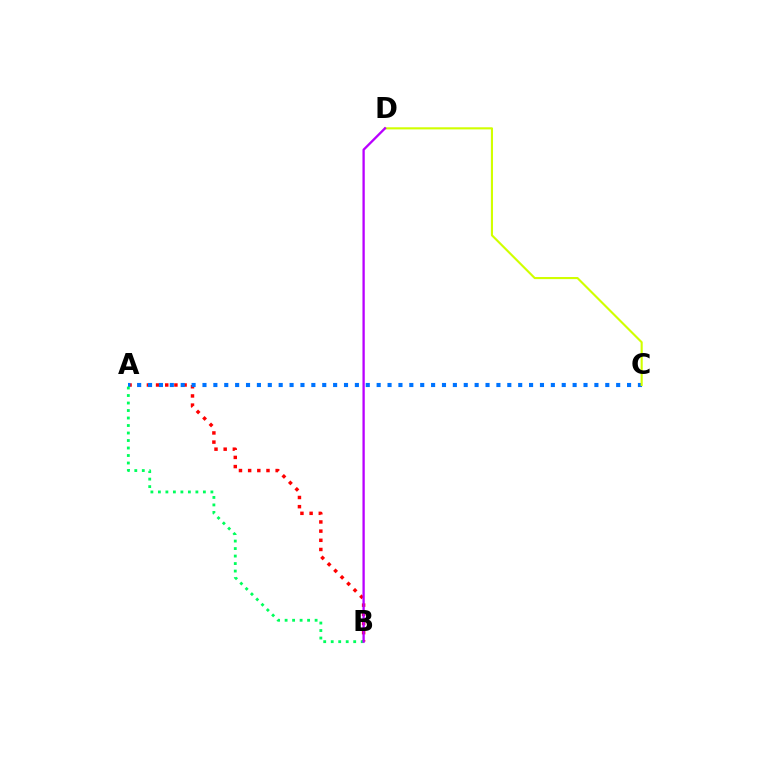{('A', 'B'): [{'color': '#ff0000', 'line_style': 'dotted', 'thickness': 2.49}, {'color': '#00ff5c', 'line_style': 'dotted', 'thickness': 2.04}], ('A', 'C'): [{'color': '#0074ff', 'line_style': 'dotted', 'thickness': 2.96}], ('C', 'D'): [{'color': '#d1ff00', 'line_style': 'solid', 'thickness': 1.53}], ('B', 'D'): [{'color': '#b900ff', 'line_style': 'solid', 'thickness': 1.67}]}